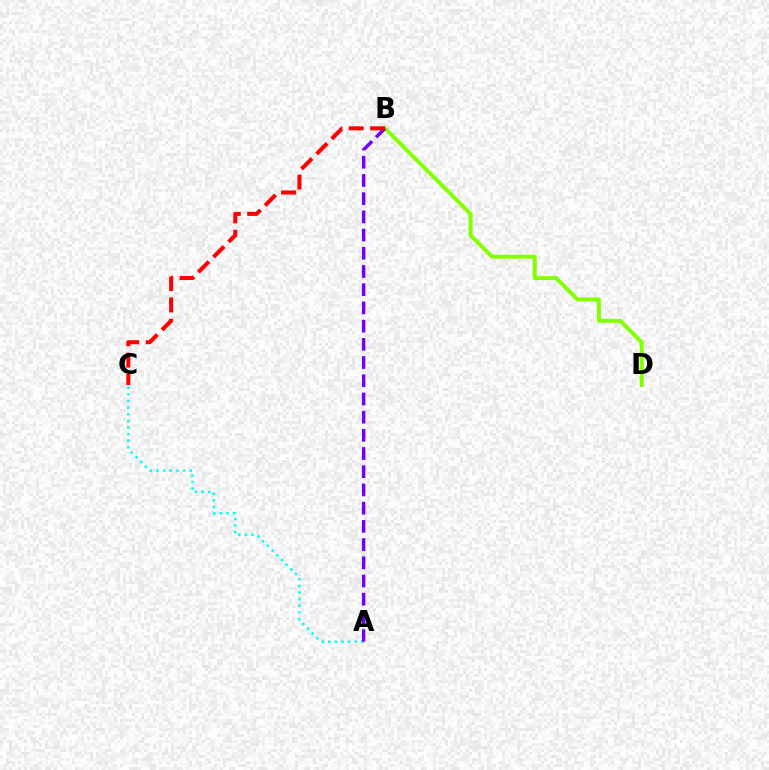{('A', 'C'): [{'color': '#00fff6', 'line_style': 'dotted', 'thickness': 1.8}], ('B', 'D'): [{'color': '#84ff00', 'line_style': 'solid', 'thickness': 2.86}], ('A', 'B'): [{'color': '#7200ff', 'line_style': 'dashed', 'thickness': 2.47}], ('B', 'C'): [{'color': '#ff0000', 'line_style': 'dashed', 'thickness': 2.9}]}